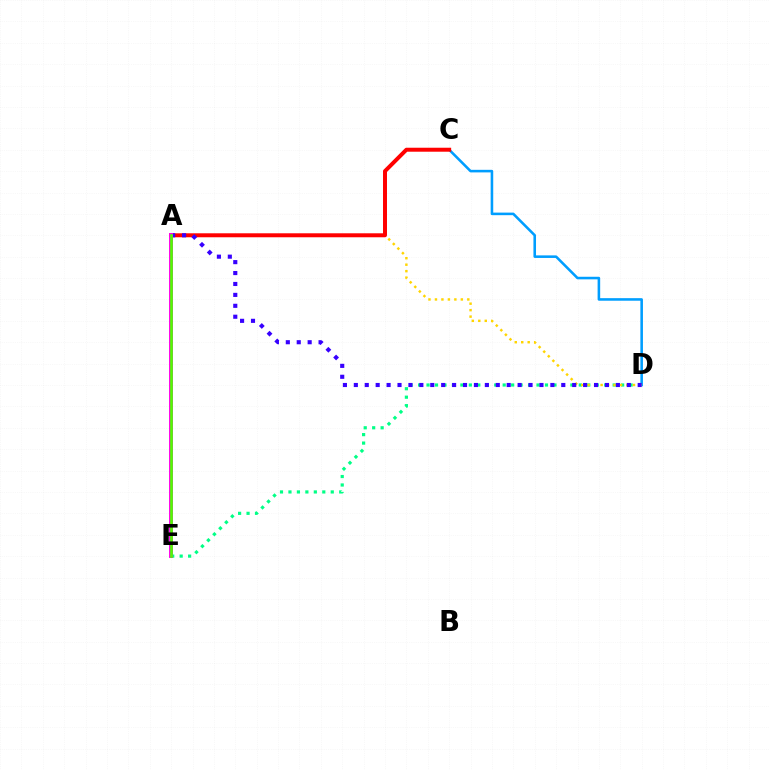{('D', 'E'): [{'color': '#00ff86', 'line_style': 'dotted', 'thickness': 2.3}], ('C', 'D'): [{'color': '#009eff', 'line_style': 'solid', 'thickness': 1.85}], ('A', 'D'): [{'color': '#ffd500', 'line_style': 'dotted', 'thickness': 1.76}, {'color': '#3700ff', 'line_style': 'dotted', 'thickness': 2.97}], ('A', 'C'): [{'color': '#ff0000', 'line_style': 'solid', 'thickness': 2.87}], ('A', 'E'): [{'color': '#ff00ed', 'line_style': 'solid', 'thickness': 2.82}, {'color': '#4fff00', 'line_style': 'solid', 'thickness': 1.91}]}